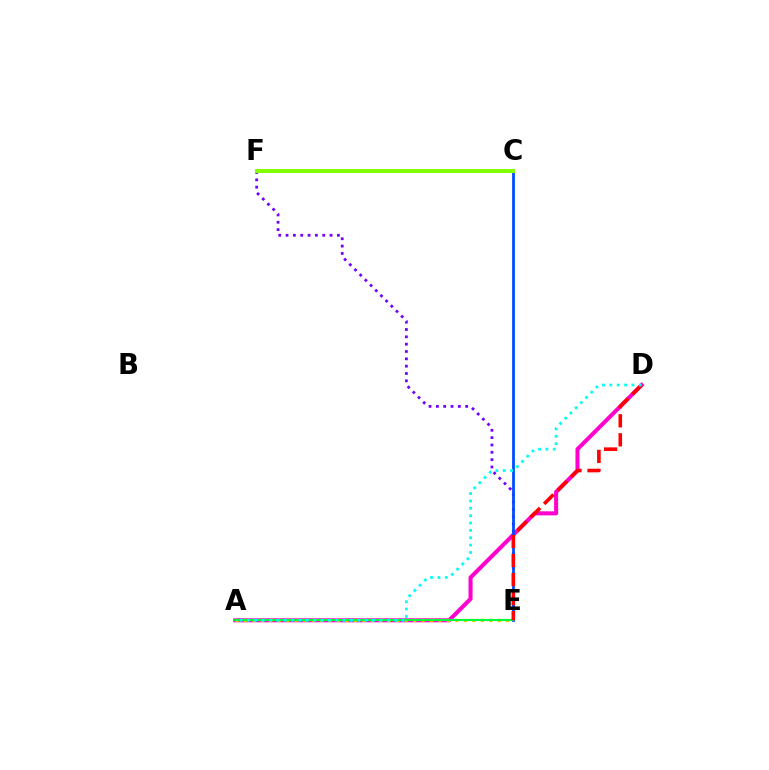{('E', 'F'): [{'color': '#7200ff', 'line_style': 'dotted', 'thickness': 1.99}], ('A', 'D'): [{'color': '#ff00cf', 'line_style': 'solid', 'thickness': 2.93}, {'color': '#00fff6', 'line_style': 'dotted', 'thickness': 2.0}], ('A', 'E'): [{'color': '#ffbd00', 'line_style': 'dotted', 'thickness': 2.3}, {'color': '#00ff39', 'line_style': 'solid', 'thickness': 1.55}], ('C', 'E'): [{'color': '#004bff', 'line_style': 'solid', 'thickness': 1.98}], ('C', 'F'): [{'color': '#84ff00', 'line_style': 'solid', 'thickness': 2.89}], ('D', 'E'): [{'color': '#ff0000', 'line_style': 'dashed', 'thickness': 2.58}]}